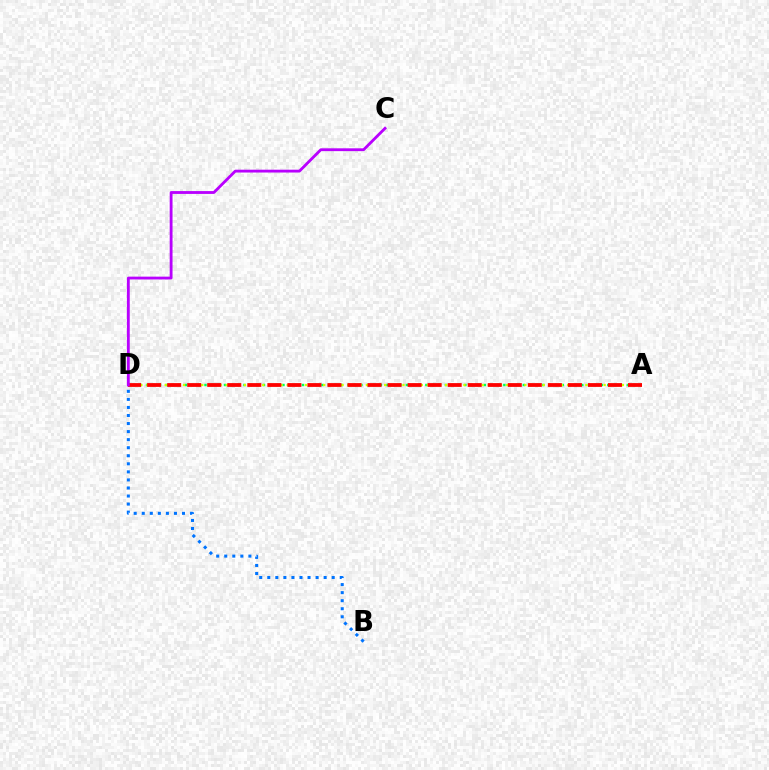{('B', 'D'): [{'color': '#0074ff', 'line_style': 'dotted', 'thickness': 2.19}], ('A', 'D'): [{'color': '#00ff5c', 'line_style': 'dotted', 'thickness': 1.77}, {'color': '#d1ff00', 'line_style': 'dotted', 'thickness': 1.66}, {'color': '#ff0000', 'line_style': 'dashed', 'thickness': 2.72}], ('C', 'D'): [{'color': '#b900ff', 'line_style': 'solid', 'thickness': 2.04}]}